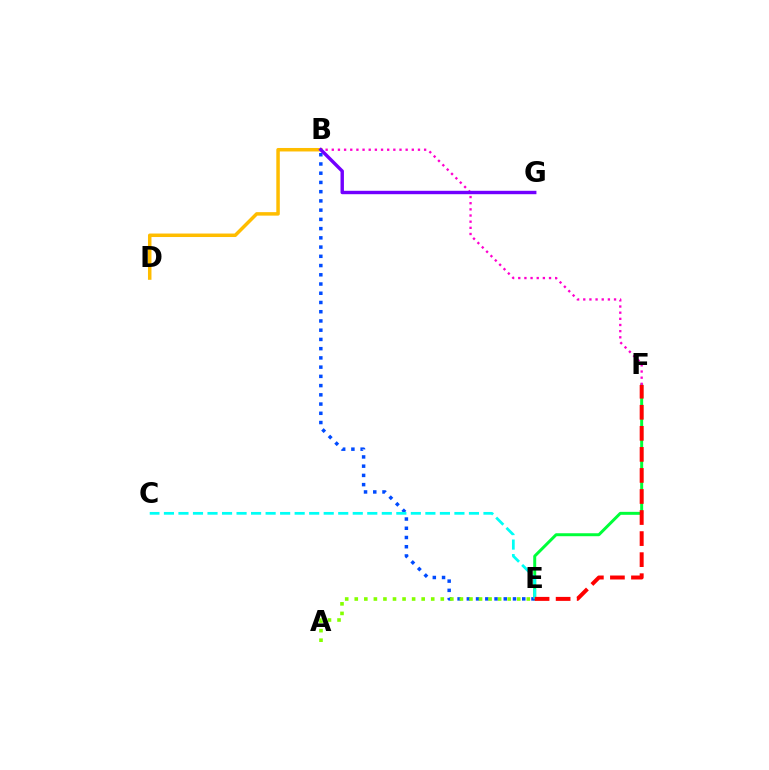{('E', 'F'): [{'color': '#00ff39', 'line_style': 'solid', 'thickness': 2.14}, {'color': '#ff0000', 'line_style': 'dashed', 'thickness': 2.86}], ('B', 'D'): [{'color': '#ffbd00', 'line_style': 'solid', 'thickness': 2.51}], ('B', 'F'): [{'color': '#ff00cf', 'line_style': 'dotted', 'thickness': 1.67}], ('B', 'E'): [{'color': '#004bff', 'line_style': 'dotted', 'thickness': 2.51}], ('B', 'G'): [{'color': '#7200ff', 'line_style': 'solid', 'thickness': 2.46}], ('C', 'E'): [{'color': '#00fff6', 'line_style': 'dashed', 'thickness': 1.97}], ('A', 'E'): [{'color': '#84ff00', 'line_style': 'dotted', 'thickness': 2.6}]}